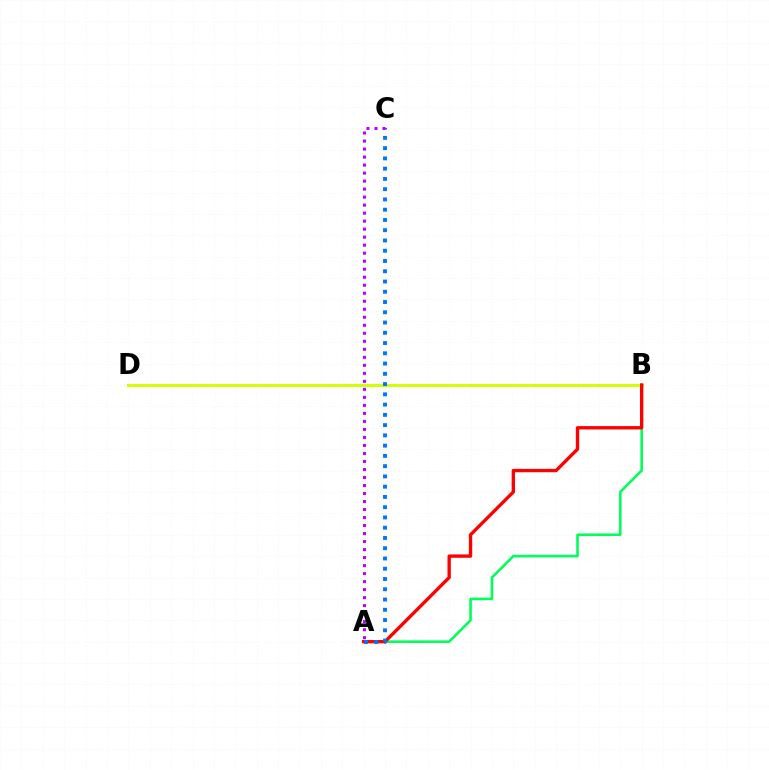{('B', 'D'): [{'color': '#d1ff00', 'line_style': 'solid', 'thickness': 2.11}], ('A', 'B'): [{'color': '#00ff5c', 'line_style': 'solid', 'thickness': 1.87}, {'color': '#ff0000', 'line_style': 'solid', 'thickness': 2.41}], ('A', 'C'): [{'color': '#0074ff', 'line_style': 'dotted', 'thickness': 2.79}, {'color': '#b900ff', 'line_style': 'dotted', 'thickness': 2.18}]}